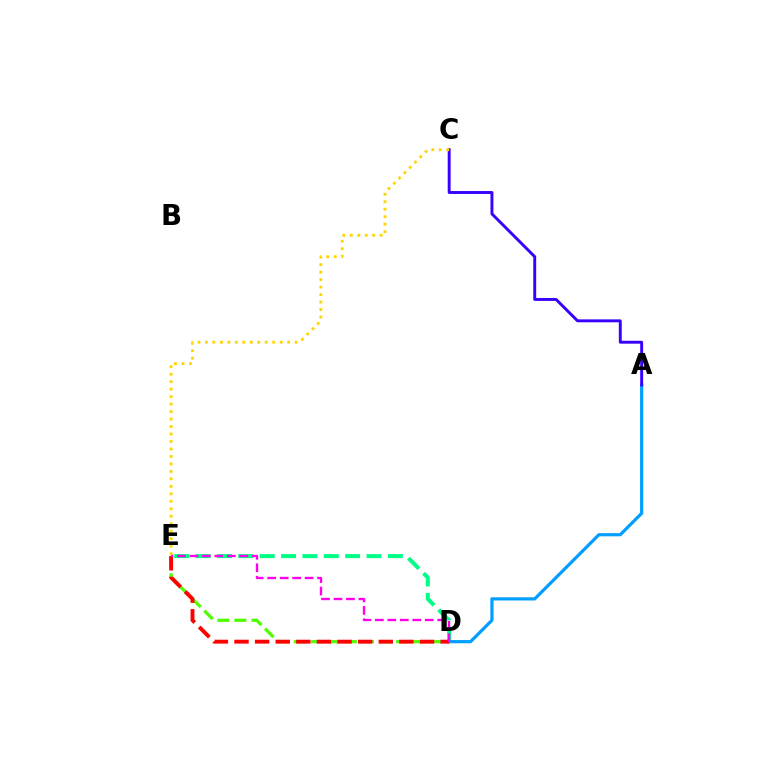{('D', 'E'): [{'color': '#00ff86', 'line_style': 'dashed', 'thickness': 2.9}, {'color': '#4fff00', 'line_style': 'dashed', 'thickness': 2.32}, {'color': '#ff0000', 'line_style': 'dashed', 'thickness': 2.8}, {'color': '#ff00ed', 'line_style': 'dashed', 'thickness': 1.69}], ('A', 'D'): [{'color': '#009eff', 'line_style': 'solid', 'thickness': 2.3}], ('A', 'C'): [{'color': '#3700ff', 'line_style': 'solid', 'thickness': 2.1}], ('C', 'E'): [{'color': '#ffd500', 'line_style': 'dotted', 'thickness': 2.03}]}